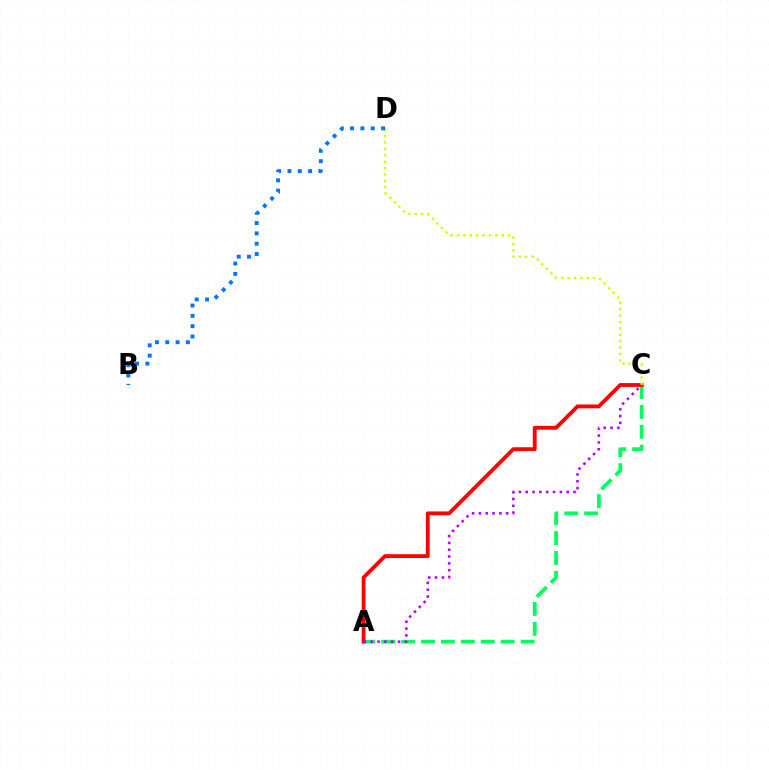{('A', 'C'): [{'color': '#00ff5c', 'line_style': 'dashed', 'thickness': 2.71}, {'color': '#ff0000', 'line_style': 'solid', 'thickness': 2.76}, {'color': '#b900ff', 'line_style': 'dotted', 'thickness': 1.85}], ('C', 'D'): [{'color': '#d1ff00', 'line_style': 'dotted', 'thickness': 1.74}], ('B', 'D'): [{'color': '#0074ff', 'line_style': 'dotted', 'thickness': 2.8}]}